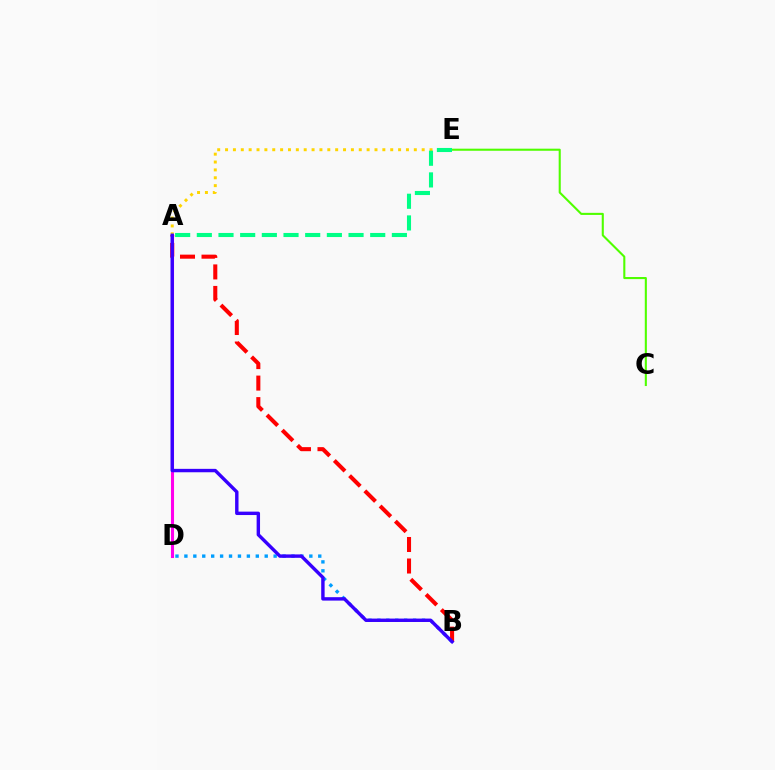{('B', 'D'): [{'color': '#009eff', 'line_style': 'dotted', 'thickness': 2.42}], ('C', 'E'): [{'color': '#4fff00', 'line_style': 'solid', 'thickness': 1.51}], ('A', 'D'): [{'color': '#ff00ed', 'line_style': 'solid', 'thickness': 2.21}], ('A', 'E'): [{'color': '#ffd500', 'line_style': 'dotted', 'thickness': 2.14}, {'color': '#00ff86', 'line_style': 'dashed', 'thickness': 2.94}], ('A', 'B'): [{'color': '#ff0000', 'line_style': 'dashed', 'thickness': 2.92}, {'color': '#3700ff', 'line_style': 'solid', 'thickness': 2.45}]}